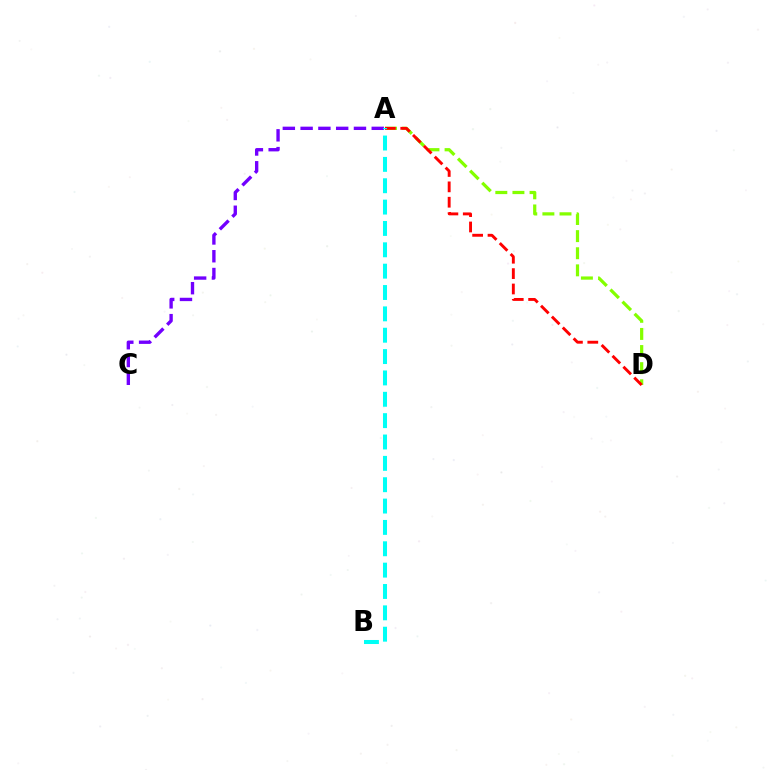{('A', 'D'): [{'color': '#84ff00', 'line_style': 'dashed', 'thickness': 2.33}, {'color': '#ff0000', 'line_style': 'dashed', 'thickness': 2.09}], ('A', 'C'): [{'color': '#7200ff', 'line_style': 'dashed', 'thickness': 2.42}], ('A', 'B'): [{'color': '#00fff6', 'line_style': 'dashed', 'thickness': 2.9}]}